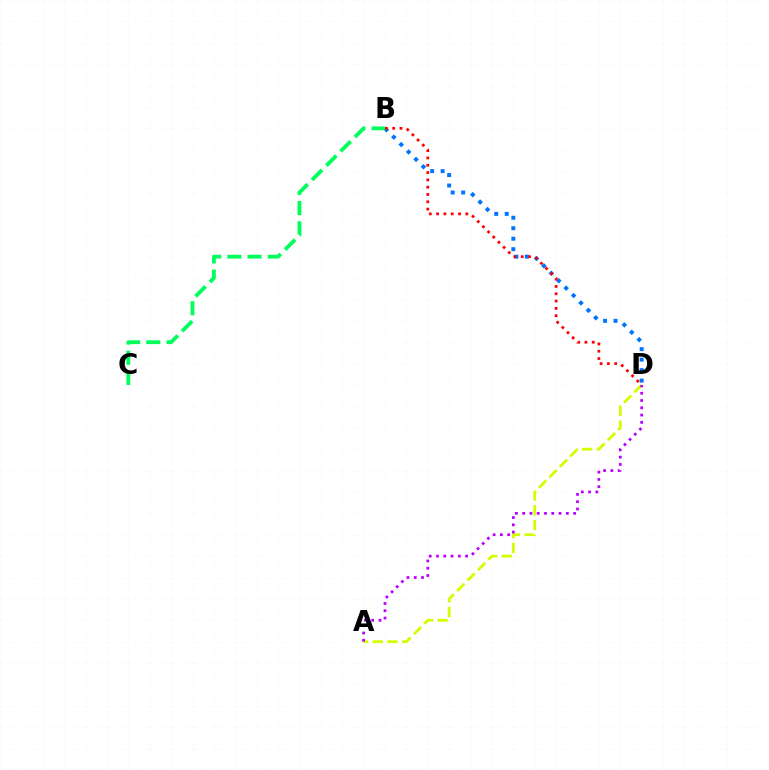{('B', 'D'): [{'color': '#0074ff', 'line_style': 'dotted', 'thickness': 2.85}, {'color': '#ff0000', 'line_style': 'dotted', 'thickness': 1.99}], ('A', 'D'): [{'color': '#d1ff00', 'line_style': 'dashed', 'thickness': 2.0}, {'color': '#b900ff', 'line_style': 'dotted', 'thickness': 1.98}], ('B', 'C'): [{'color': '#00ff5c', 'line_style': 'dashed', 'thickness': 2.75}]}